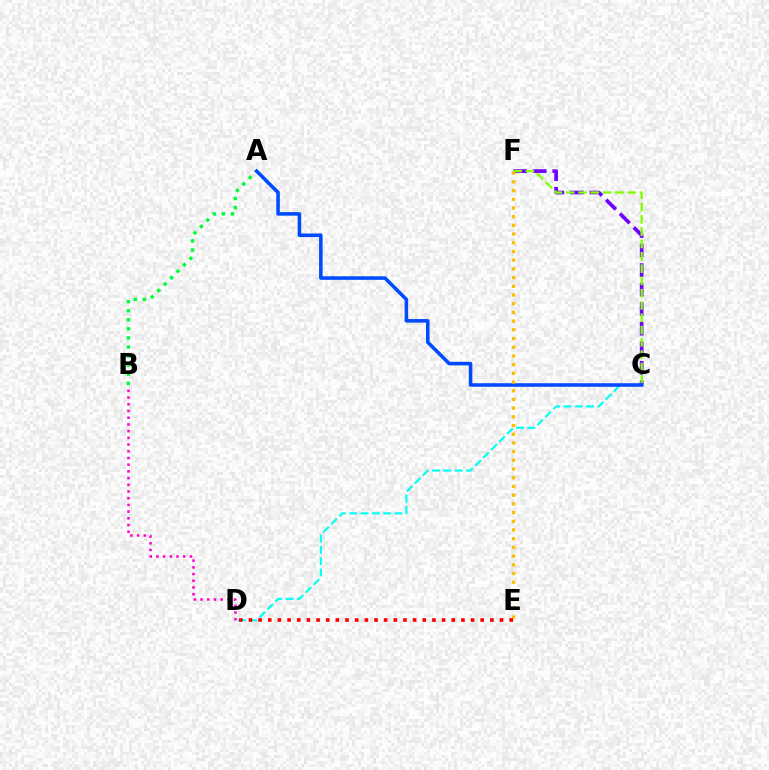{('C', 'F'): [{'color': '#7200ff', 'line_style': 'dashed', 'thickness': 2.65}, {'color': '#84ff00', 'line_style': 'dashed', 'thickness': 1.67}], ('C', 'D'): [{'color': '#00fff6', 'line_style': 'dashed', 'thickness': 1.53}], ('A', 'B'): [{'color': '#00ff39', 'line_style': 'dotted', 'thickness': 2.47}], ('A', 'C'): [{'color': '#004bff', 'line_style': 'solid', 'thickness': 2.56}], ('E', 'F'): [{'color': '#ffbd00', 'line_style': 'dotted', 'thickness': 2.36}], ('B', 'D'): [{'color': '#ff00cf', 'line_style': 'dotted', 'thickness': 1.82}], ('D', 'E'): [{'color': '#ff0000', 'line_style': 'dotted', 'thickness': 2.62}]}